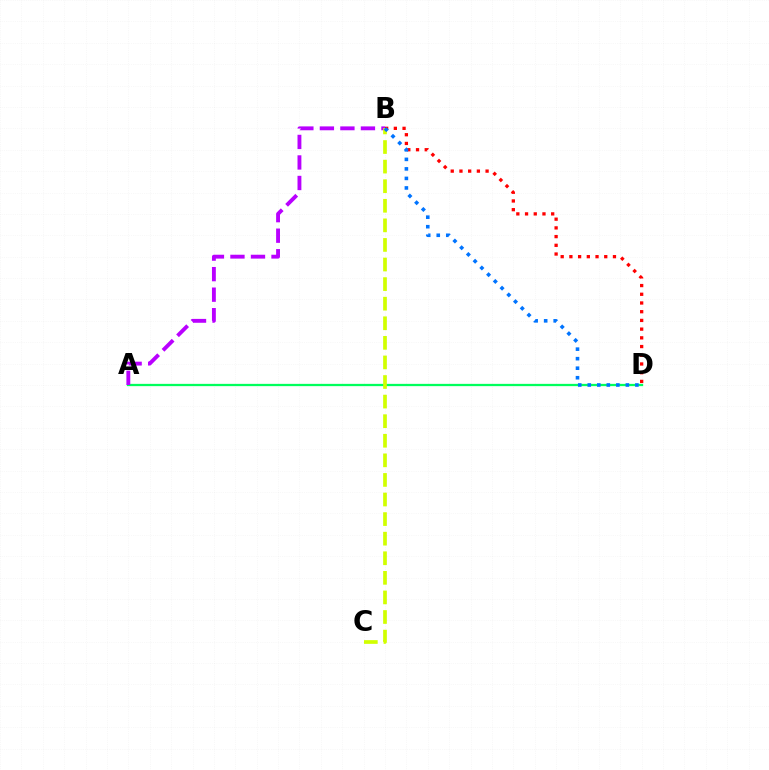{('A', 'D'): [{'color': '#00ff5c', 'line_style': 'solid', 'thickness': 1.64}], ('A', 'B'): [{'color': '#b900ff', 'line_style': 'dashed', 'thickness': 2.79}], ('B', 'C'): [{'color': '#d1ff00', 'line_style': 'dashed', 'thickness': 2.66}], ('B', 'D'): [{'color': '#ff0000', 'line_style': 'dotted', 'thickness': 2.37}, {'color': '#0074ff', 'line_style': 'dotted', 'thickness': 2.59}]}